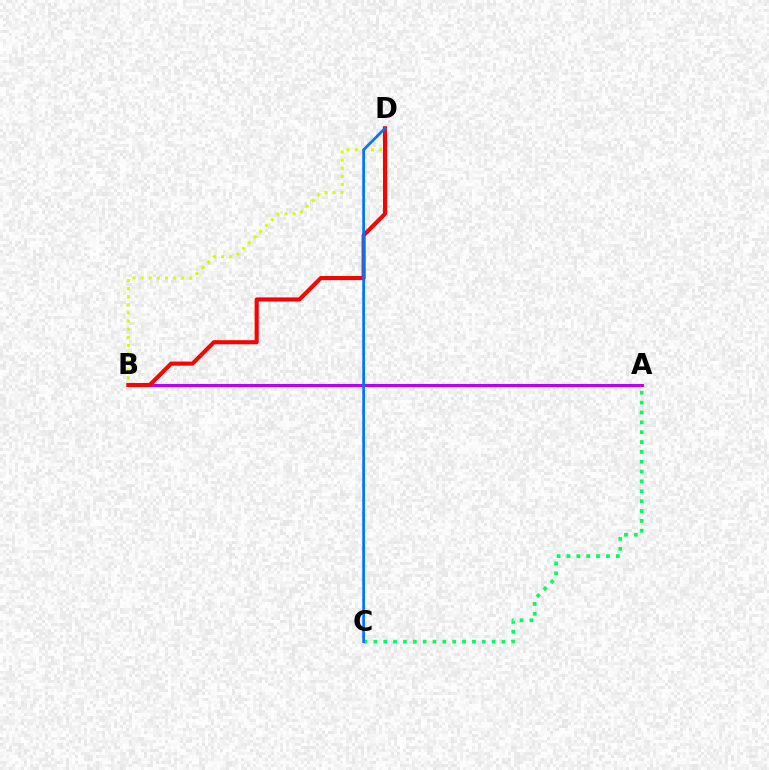{('B', 'D'): [{'color': '#d1ff00', 'line_style': 'dotted', 'thickness': 2.21}, {'color': '#ff0000', 'line_style': 'solid', 'thickness': 2.94}], ('A', 'B'): [{'color': '#b900ff', 'line_style': 'solid', 'thickness': 2.16}], ('A', 'C'): [{'color': '#00ff5c', 'line_style': 'dotted', 'thickness': 2.68}], ('C', 'D'): [{'color': '#0074ff', 'line_style': 'solid', 'thickness': 1.96}]}